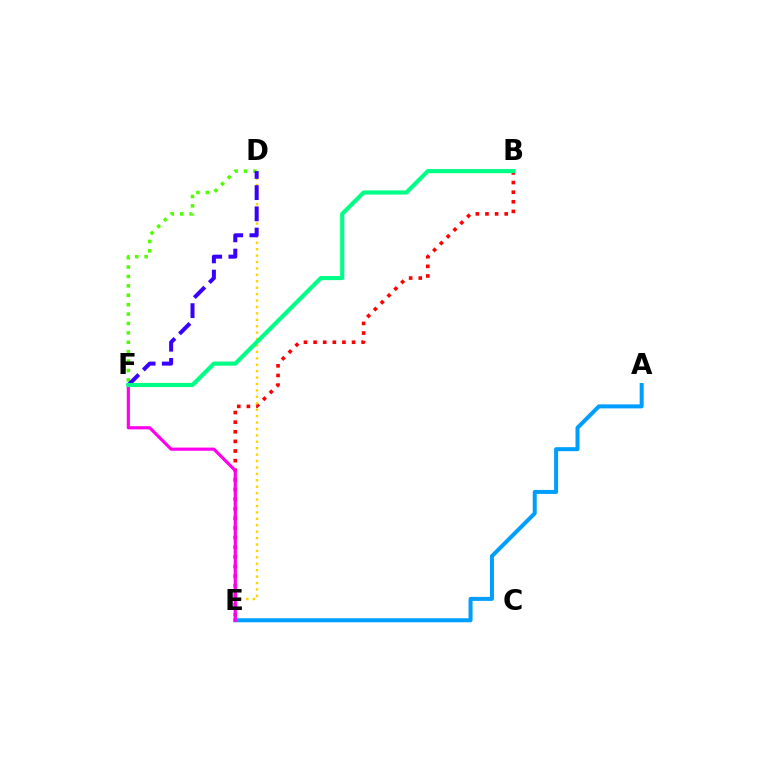{('B', 'E'): [{'color': '#ff0000', 'line_style': 'dotted', 'thickness': 2.61}], ('D', 'E'): [{'color': '#ffd500', 'line_style': 'dotted', 'thickness': 1.74}], ('D', 'F'): [{'color': '#4fff00', 'line_style': 'dotted', 'thickness': 2.55}, {'color': '#3700ff', 'line_style': 'dashed', 'thickness': 2.88}], ('A', 'E'): [{'color': '#009eff', 'line_style': 'solid', 'thickness': 2.88}], ('E', 'F'): [{'color': '#ff00ed', 'line_style': 'solid', 'thickness': 2.28}], ('B', 'F'): [{'color': '#00ff86', 'line_style': 'solid', 'thickness': 2.98}]}